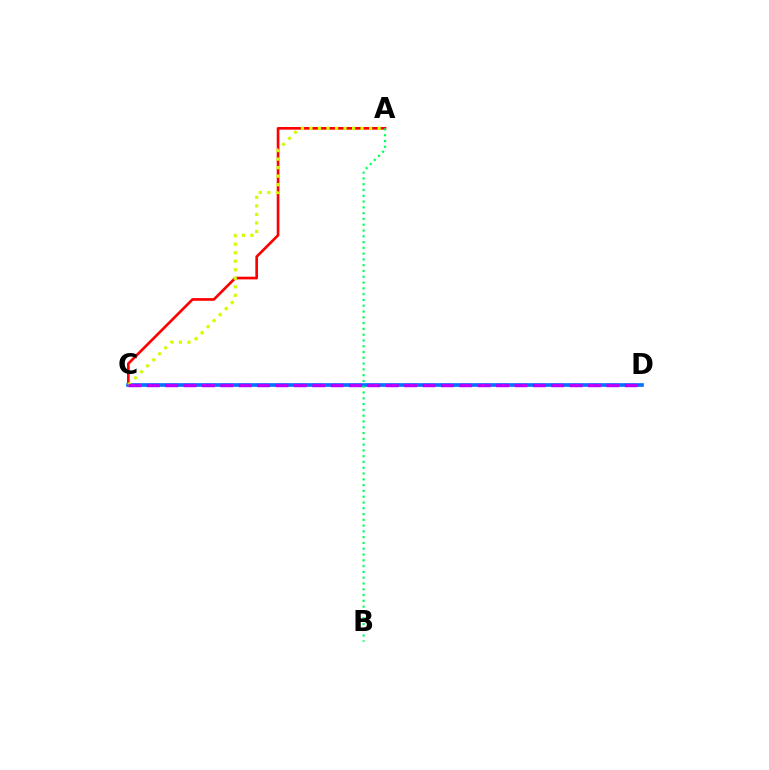{('A', 'C'): [{'color': '#ff0000', 'line_style': 'solid', 'thickness': 1.92}, {'color': '#d1ff00', 'line_style': 'dotted', 'thickness': 2.32}], ('C', 'D'): [{'color': '#0074ff', 'line_style': 'solid', 'thickness': 2.64}, {'color': '#b900ff', 'line_style': 'dashed', 'thickness': 2.5}], ('A', 'B'): [{'color': '#00ff5c', 'line_style': 'dotted', 'thickness': 1.57}]}